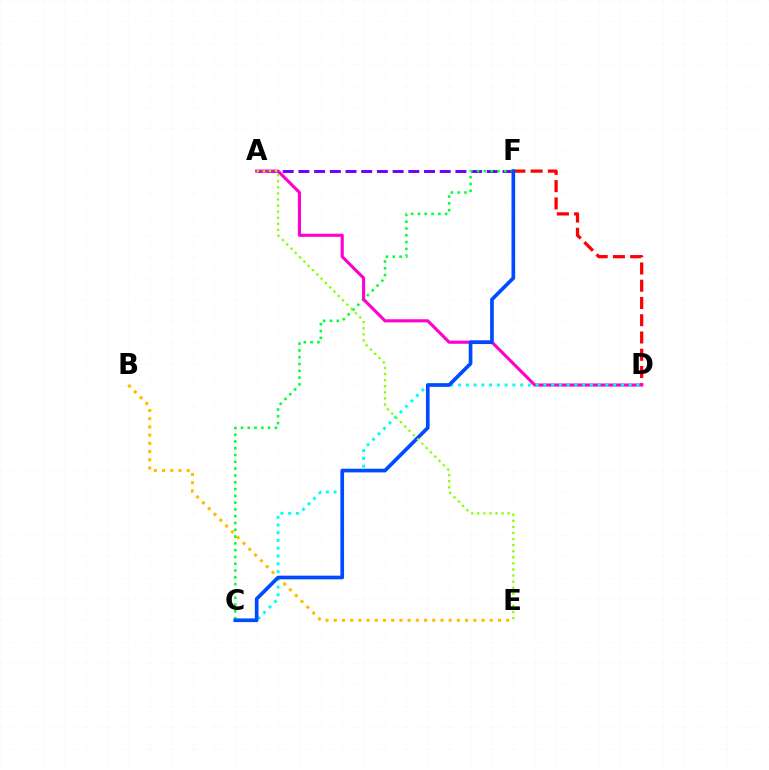{('A', 'F'): [{'color': '#7200ff', 'line_style': 'dashed', 'thickness': 2.13}], ('D', 'F'): [{'color': '#ff0000', 'line_style': 'dashed', 'thickness': 2.34}], ('B', 'E'): [{'color': '#ffbd00', 'line_style': 'dotted', 'thickness': 2.23}], ('C', 'F'): [{'color': '#00ff39', 'line_style': 'dotted', 'thickness': 1.85}, {'color': '#004bff', 'line_style': 'solid', 'thickness': 2.64}], ('A', 'D'): [{'color': '#ff00cf', 'line_style': 'solid', 'thickness': 2.25}], ('C', 'D'): [{'color': '#00fff6', 'line_style': 'dotted', 'thickness': 2.11}], ('A', 'E'): [{'color': '#84ff00', 'line_style': 'dotted', 'thickness': 1.65}]}